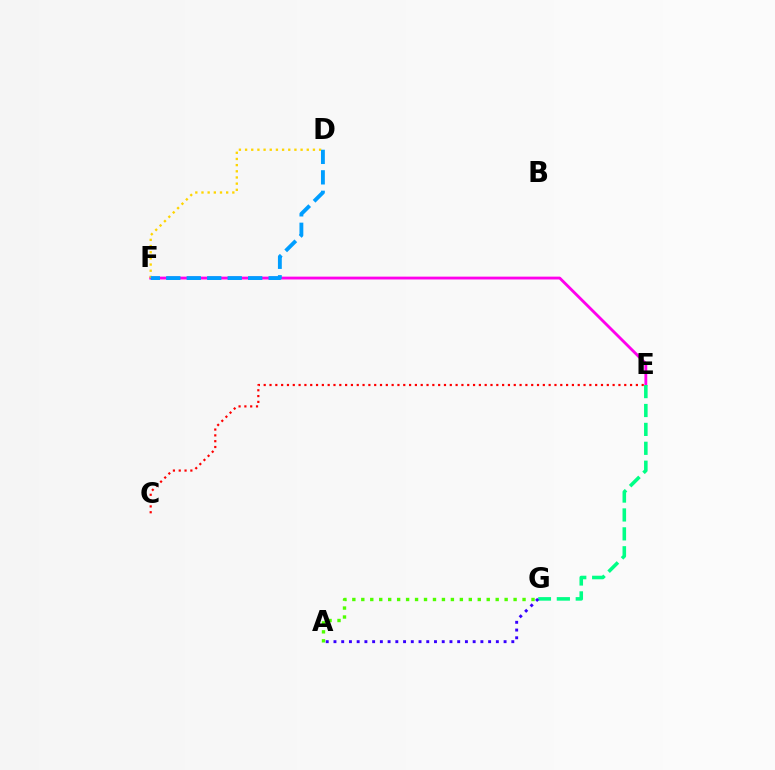{('E', 'F'): [{'color': '#ff00ed', 'line_style': 'solid', 'thickness': 2.04}], ('C', 'E'): [{'color': '#ff0000', 'line_style': 'dotted', 'thickness': 1.58}], ('D', 'F'): [{'color': '#ffd500', 'line_style': 'dotted', 'thickness': 1.68}, {'color': '#009eff', 'line_style': 'dashed', 'thickness': 2.78}], ('A', 'G'): [{'color': '#4fff00', 'line_style': 'dotted', 'thickness': 2.43}, {'color': '#3700ff', 'line_style': 'dotted', 'thickness': 2.1}], ('E', 'G'): [{'color': '#00ff86', 'line_style': 'dashed', 'thickness': 2.57}]}